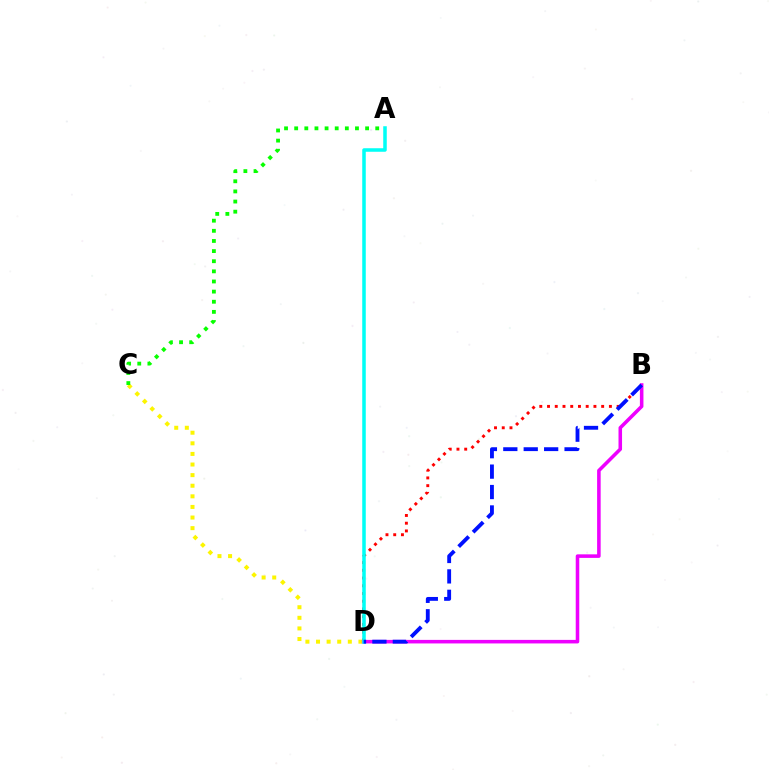{('B', 'D'): [{'color': '#ff0000', 'line_style': 'dotted', 'thickness': 2.1}, {'color': '#ee00ff', 'line_style': 'solid', 'thickness': 2.56}, {'color': '#0010ff', 'line_style': 'dashed', 'thickness': 2.77}], ('C', 'D'): [{'color': '#fcf500', 'line_style': 'dotted', 'thickness': 2.88}], ('A', 'C'): [{'color': '#08ff00', 'line_style': 'dotted', 'thickness': 2.75}], ('A', 'D'): [{'color': '#00fff6', 'line_style': 'solid', 'thickness': 2.54}]}